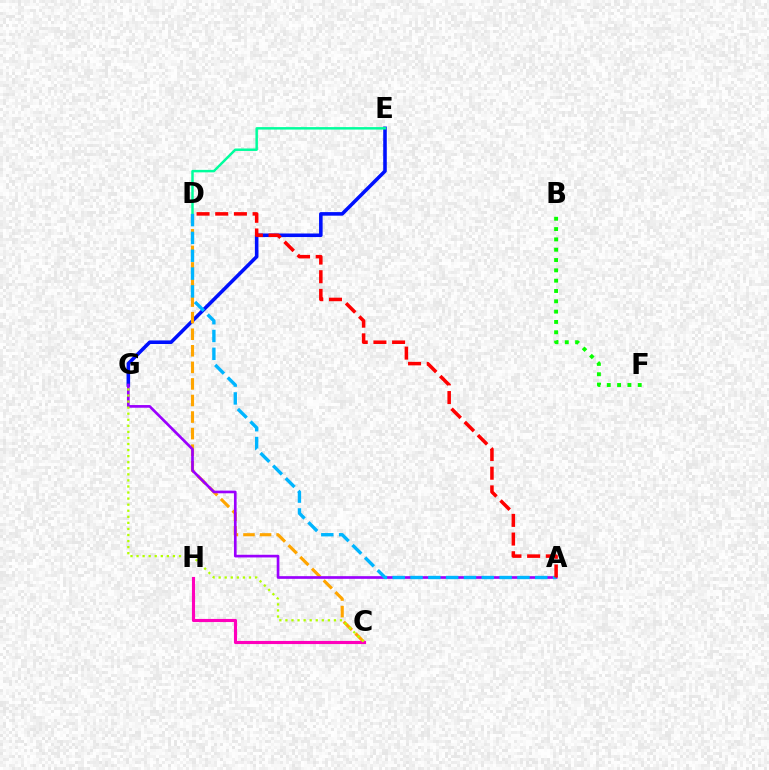{('E', 'G'): [{'color': '#0010ff', 'line_style': 'solid', 'thickness': 2.57}], ('C', 'D'): [{'color': '#ffa500', 'line_style': 'dashed', 'thickness': 2.25}], ('A', 'G'): [{'color': '#9b00ff', 'line_style': 'solid', 'thickness': 1.92}], ('D', 'E'): [{'color': '#00ff9d', 'line_style': 'solid', 'thickness': 1.78}], ('C', 'H'): [{'color': '#ff00bd', 'line_style': 'solid', 'thickness': 2.25}], ('A', 'D'): [{'color': '#00b5ff', 'line_style': 'dashed', 'thickness': 2.42}, {'color': '#ff0000', 'line_style': 'dashed', 'thickness': 2.54}], ('C', 'G'): [{'color': '#b3ff00', 'line_style': 'dotted', 'thickness': 1.65}], ('B', 'F'): [{'color': '#08ff00', 'line_style': 'dotted', 'thickness': 2.8}]}